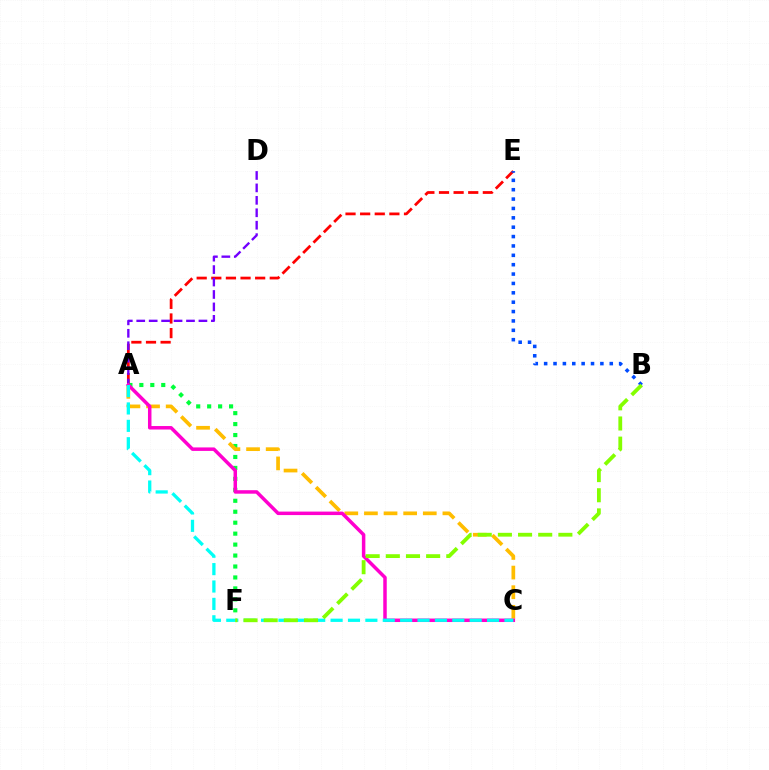{('A', 'E'): [{'color': '#ff0000', 'line_style': 'dashed', 'thickness': 1.99}], ('A', 'F'): [{'color': '#00ff39', 'line_style': 'dotted', 'thickness': 2.98}], ('A', 'C'): [{'color': '#ffbd00', 'line_style': 'dashed', 'thickness': 2.67}, {'color': '#ff00cf', 'line_style': 'solid', 'thickness': 2.51}, {'color': '#00fff6', 'line_style': 'dashed', 'thickness': 2.36}], ('A', 'D'): [{'color': '#7200ff', 'line_style': 'dashed', 'thickness': 1.69}], ('B', 'E'): [{'color': '#004bff', 'line_style': 'dotted', 'thickness': 2.55}], ('B', 'F'): [{'color': '#84ff00', 'line_style': 'dashed', 'thickness': 2.74}]}